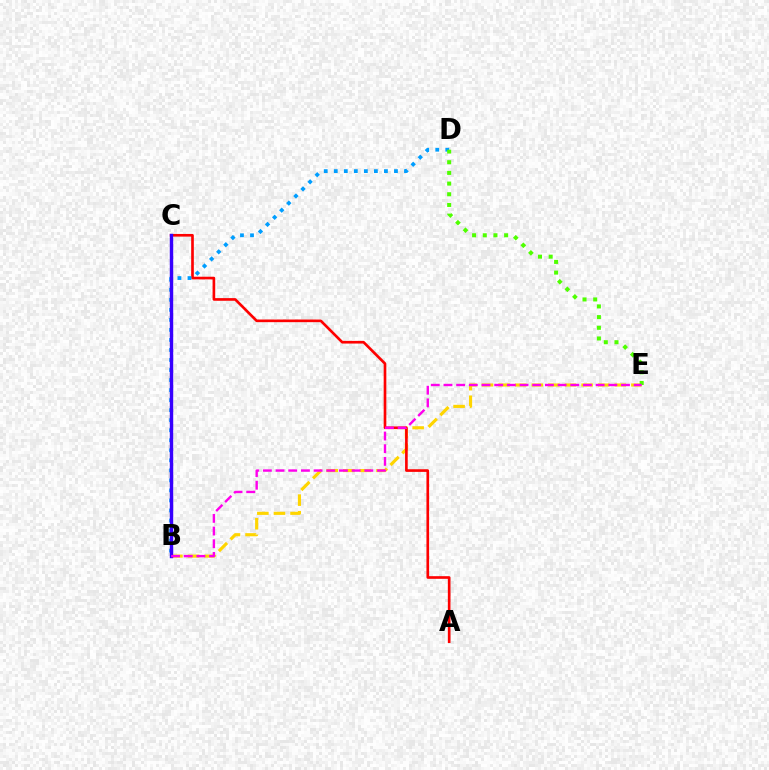{('B', 'E'): [{'color': '#ffd500', 'line_style': 'dashed', 'thickness': 2.26}, {'color': '#ff00ed', 'line_style': 'dashed', 'thickness': 1.72}], ('A', 'C'): [{'color': '#ff0000', 'line_style': 'solid', 'thickness': 1.91}], ('B', 'C'): [{'color': '#00ff86', 'line_style': 'dotted', 'thickness': 2.01}, {'color': '#3700ff', 'line_style': 'solid', 'thickness': 2.47}], ('B', 'D'): [{'color': '#009eff', 'line_style': 'dotted', 'thickness': 2.73}], ('D', 'E'): [{'color': '#4fff00', 'line_style': 'dotted', 'thickness': 2.9}]}